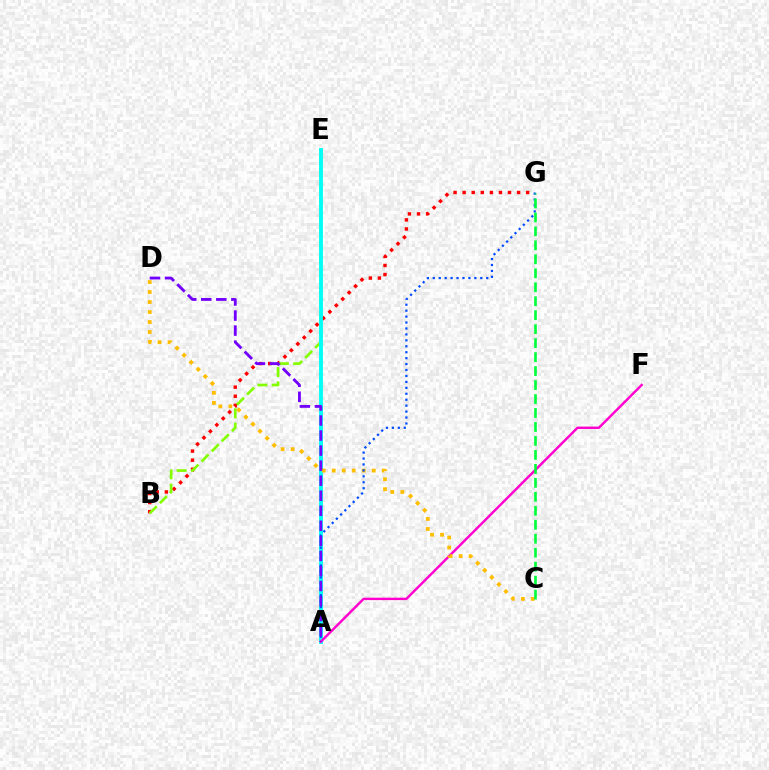{('B', 'G'): [{'color': '#ff0000', 'line_style': 'dotted', 'thickness': 2.47}], ('B', 'E'): [{'color': '#84ff00', 'line_style': 'dashed', 'thickness': 1.94}], ('A', 'E'): [{'color': '#00fff6', 'line_style': 'solid', 'thickness': 2.78}], ('A', 'F'): [{'color': '#ff00cf', 'line_style': 'solid', 'thickness': 1.74}], ('C', 'D'): [{'color': '#ffbd00', 'line_style': 'dotted', 'thickness': 2.72}], ('A', 'G'): [{'color': '#004bff', 'line_style': 'dotted', 'thickness': 1.61}], ('A', 'D'): [{'color': '#7200ff', 'line_style': 'dashed', 'thickness': 2.04}], ('C', 'G'): [{'color': '#00ff39', 'line_style': 'dashed', 'thickness': 1.9}]}